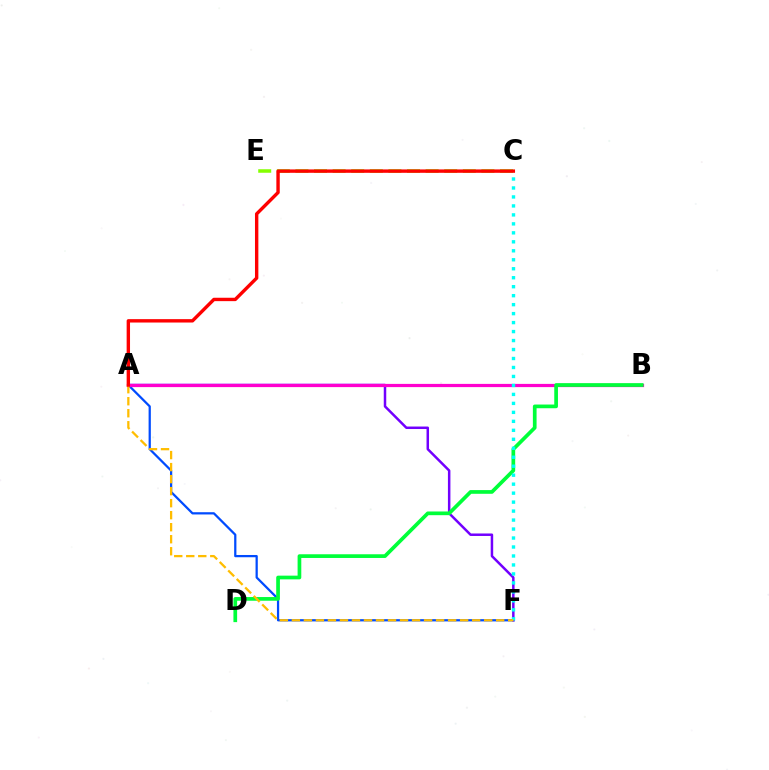{('A', 'F'): [{'color': '#004bff', 'line_style': 'solid', 'thickness': 1.62}, {'color': '#7200ff', 'line_style': 'solid', 'thickness': 1.79}, {'color': '#ffbd00', 'line_style': 'dashed', 'thickness': 1.63}], ('C', 'E'): [{'color': '#84ff00', 'line_style': 'dashed', 'thickness': 2.53}], ('A', 'B'): [{'color': '#ff00cf', 'line_style': 'solid', 'thickness': 2.32}], ('B', 'D'): [{'color': '#00ff39', 'line_style': 'solid', 'thickness': 2.66}], ('C', 'F'): [{'color': '#00fff6', 'line_style': 'dotted', 'thickness': 2.44}], ('A', 'C'): [{'color': '#ff0000', 'line_style': 'solid', 'thickness': 2.44}]}